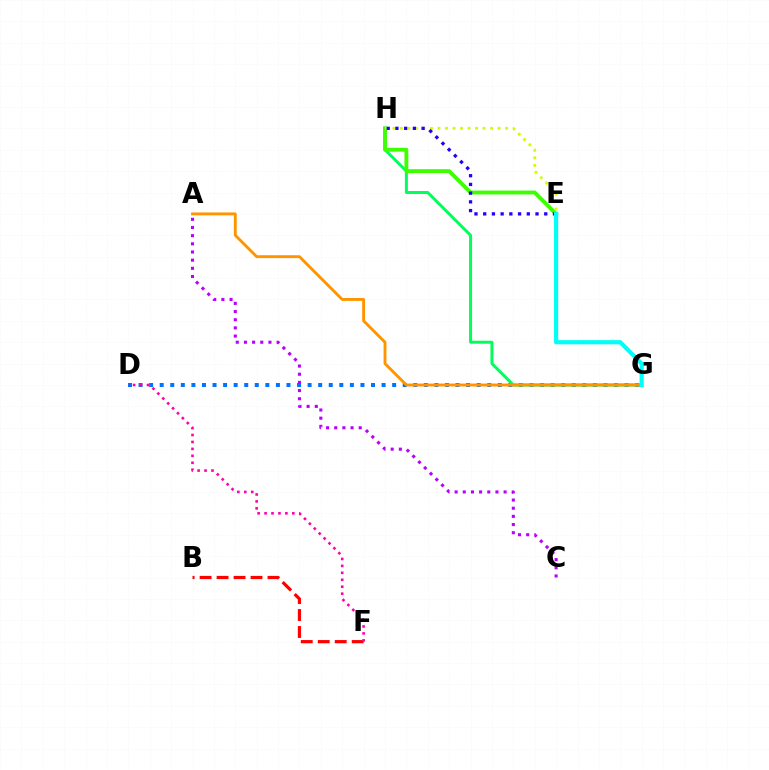{('D', 'G'): [{'color': '#0074ff', 'line_style': 'dotted', 'thickness': 2.87}], ('B', 'F'): [{'color': '#ff0000', 'line_style': 'dashed', 'thickness': 2.31}], ('G', 'H'): [{'color': '#00ff5c', 'line_style': 'solid', 'thickness': 2.15}], ('E', 'H'): [{'color': '#3dff00', 'line_style': 'solid', 'thickness': 2.78}, {'color': '#d1ff00', 'line_style': 'dotted', 'thickness': 2.04}, {'color': '#2500ff', 'line_style': 'dotted', 'thickness': 2.37}], ('A', 'G'): [{'color': '#ff9400', 'line_style': 'solid', 'thickness': 2.07}], ('E', 'G'): [{'color': '#00fff6', 'line_style': 'solid', 'thickness': 3.0}], ('D', 'F'): [{'color': '#ff00ac', 'line_style': 'dotted', 'thickness': 1.89}], ('A', 'C'): [{'color': '#b900ff', 'line_style': 'dotted', 'thickness': 2.22}]}